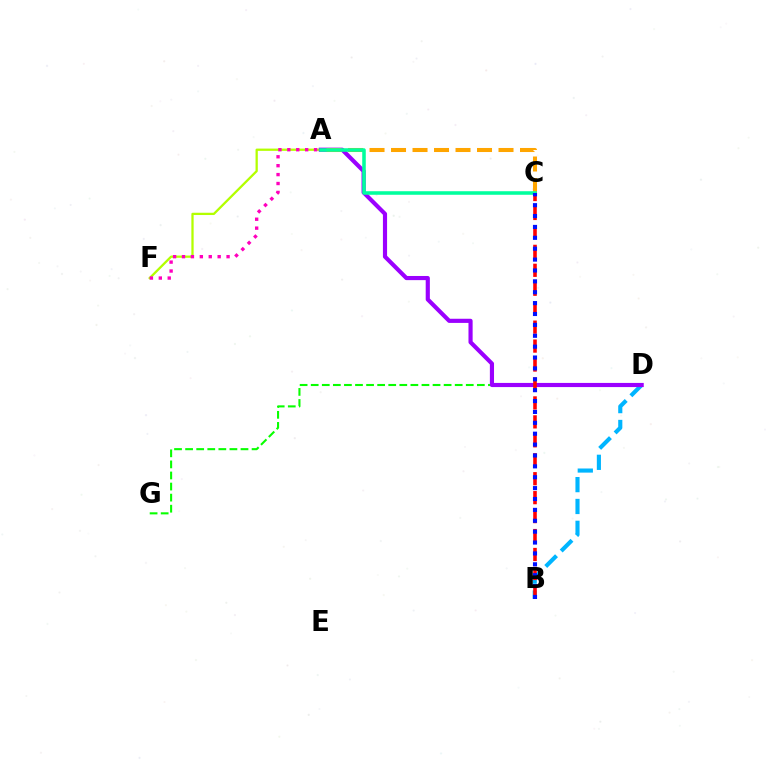{('D', 'G'): [{'color': '#08ff00', 'line_style': 'dashed', 'thickness': 1.5}], ('B', 'D'): [{'color': '#00b5ff', 'line_style': 'dashed', 'thickness': 2.97}], ('A', 'F'): [{'color': '#b3ff00', 'line_style': 'solid', 'thickness': 1.64}, {'color': '#ff00bd', 'line_style': 'dotted', 'thickness': 2.42}], ('A', 'D'): [{'color': '#9b00ff', 'line_style': 'solid', 'thickness': 2.99}], ('A', 'C'): [{'color': '#ffa500', 'line_style': 'dashed', 'thickness': 2.92}, {'color': '#00ff9d', 'line_style': 'solid', 'thickness': 2.55}], ('B', 'C'): [{'color': '#ff0000', 'line_style': 'dashed', 'thickness': 2.57}, {'color': '#0010ff', 'line_style': 'dotted', 'thickness': 2.96}]}